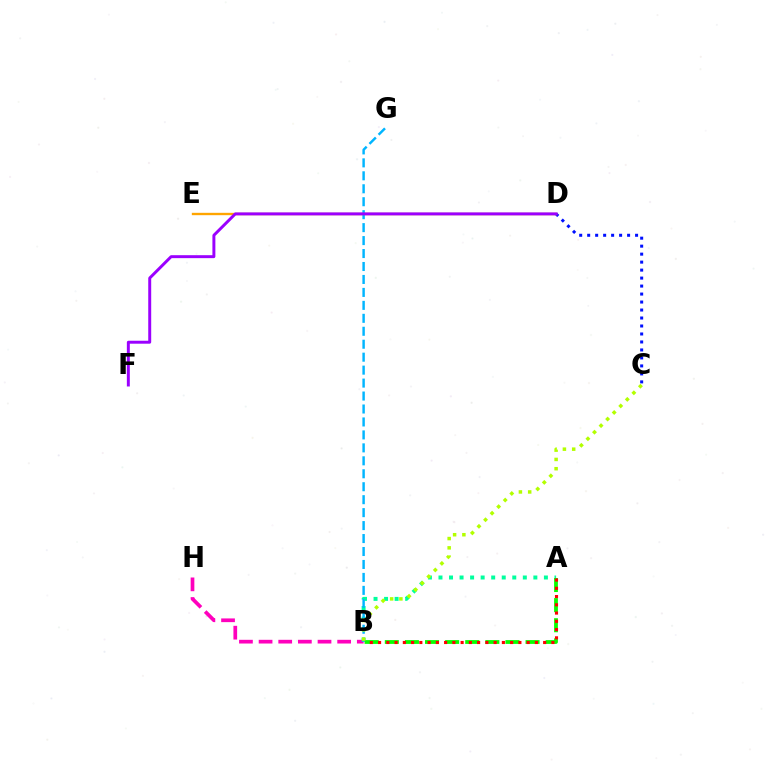{('B', 'H'): [{'color': '#ff00bd', 'line_style': 'dashed', 'thickness': 2.67}], ('C', 'D'): [{'color': '#0010ff', 'line_style': 'dotted', 'thickness': 2.17}], ('D', 'E'): [{'color': '#ffa500', 'line_style': 'solid', 'thickness': 1.7}], ('A', 'B'): [{'color': '#00ff9d', 'line_style': 'dotted', 'thickness': 2.86}, {'color': '#08ff00', 'line_style': 'dashed', 'thickness': 2.73}, {'color': '#ff0000', 'line_style': 'dotted', 'thickness': 2.24}], ('B', 'G'): [{'color': '#00b5ff', 'line_style': 'dashed', 'thickness': 1.76}], ('B', 'C'): [{'color': '#b3ff00', 'line_style': 'dotted', 'thickness': 2.52}], ('D', 'F'): [{'color': '#9b00ff', 'line_style': 'solid', 'thickness': 2.13}]}